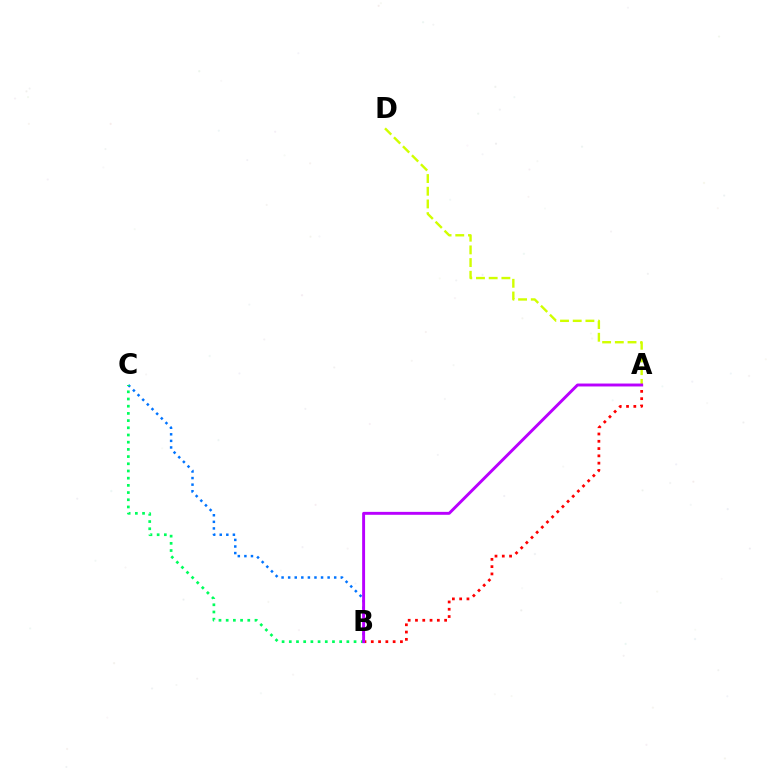{('A', 'D'): [{'color': '#d1ff00', 'line_style': 'dashed', 'thickness': 1.73}], ('B', 'C'): [{'color': '#0074ff', 'line_style': 'dotted', 'thickness': 1.79}, {'color': '#00ff5c', 'line_style': 'dotted', 'thickness': 1.96}], ('A', 'B'): [{'color': '#ff0000', 'line_style': 'dotted', 'thickness': 1.98}, {'color': '#b900ff', 'line_style': 'solid', 'thickness': 2.1}]}